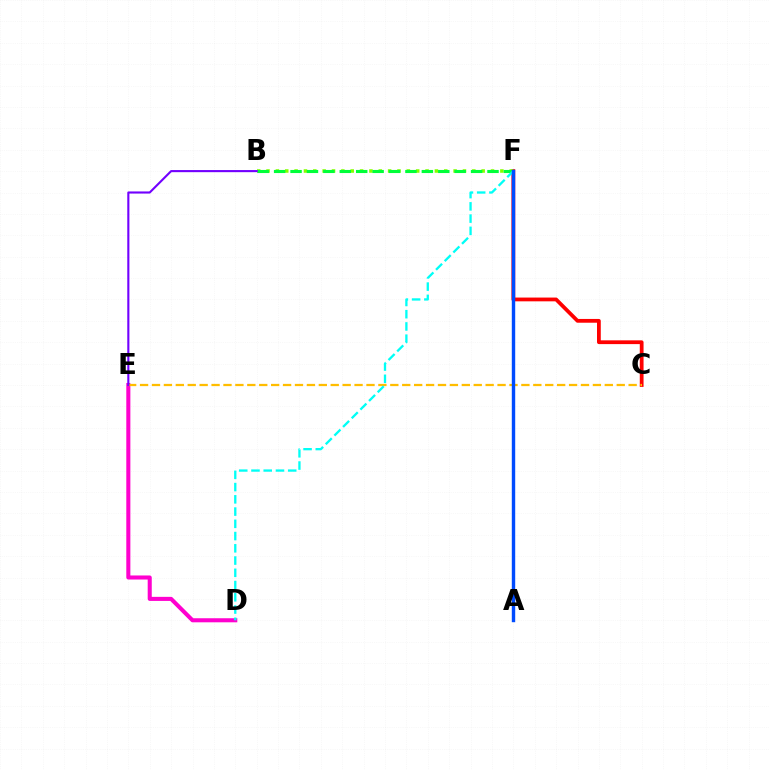{('D', 'E'): [{'color': '#ff00cf', 'line_style': 'solid', 'thickness': 2.93}], ('C', 'F'): [{'color': '#ff0000', 'line_style': 'solid', 'thickness': 2.72}], ('C', 'E'): [{'color': '#ffbd00', 'line_style': 'dashed', 'thickness': 1.62}], ('B', 'F'): [{'color': '#84ff00', 'line_style': 'dotted', 'thickness': 2.54}, {'color': '#00ff39', 'line_style': 'dashed', 'thickness': 2.23}], ('B', 'E'): [{'color': '#7200ff', 'line_style': 'solid', 'thickness': 1.52}], ('D', 'F'): [{'color': '#00fff6', 'line_style': 'dashed', 'thickness': 1.66}], ('A', 'F'): [{'color': '#004bff', 'line_style': 'solid', 'thickness': 2.45}]}